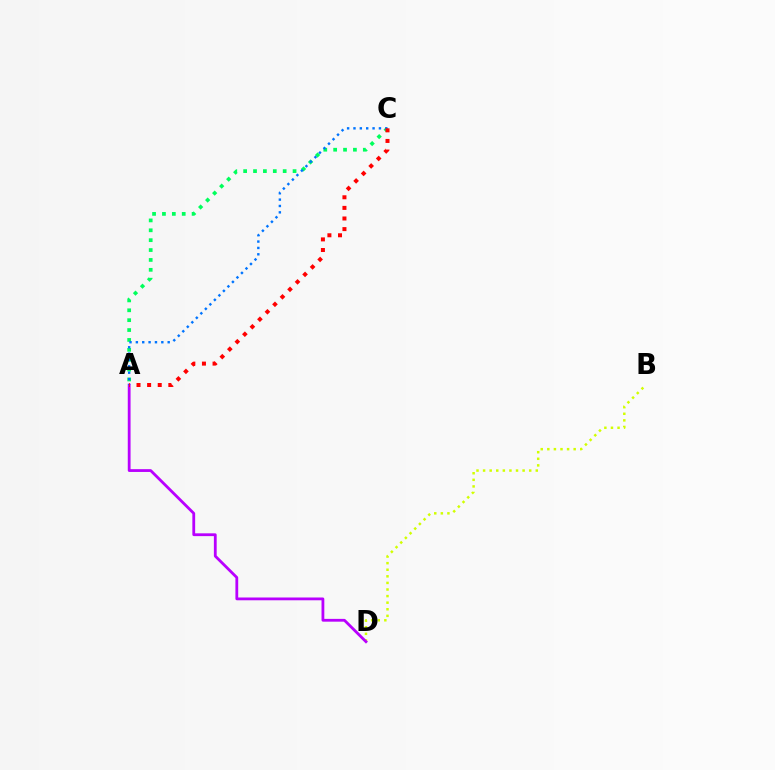{('B', 'D'): [{'color': '#d1ff00', 'line_style': 'dotted', 'thickness': 1.79}], ('A', 'D'): [{'color': '#b900ff', 'line_style': 'solid', 'thickness': 2.01}], ('A', 'C'): [{'color': '#00ff5c', 'line_style': 'dotted', 'thickness': 2.69}, {'color': '#0074ff', 'line_style': 'dotted', 'thickness': 1.73}, {'color': '#ff0000', 'line_style': 'dotted', 'thickness': 2.88}]}